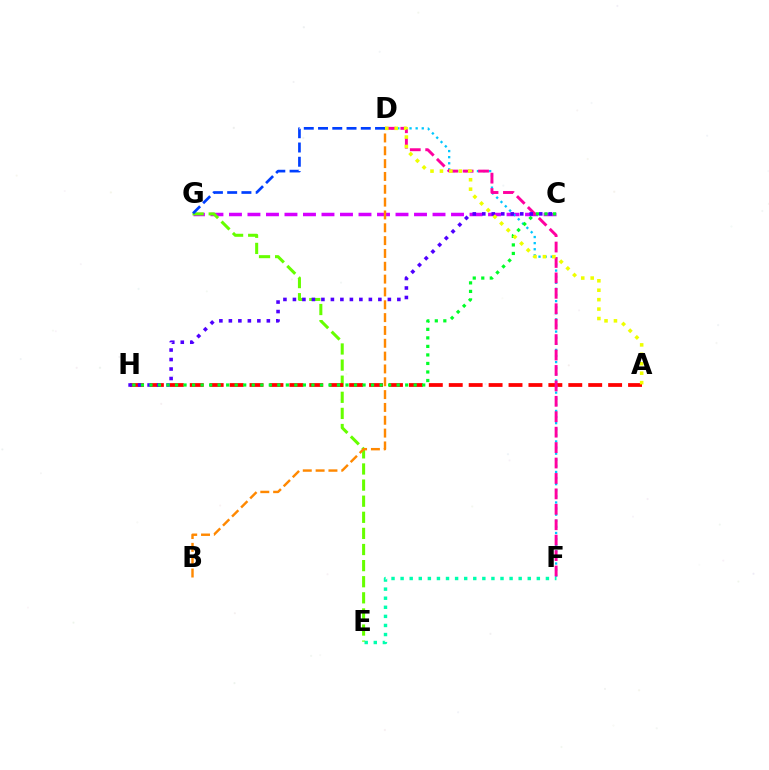{('C', 'G'): [{'color': '#d600ff', 'line_style': 'dashed', 'thickness': 2.51}], ('E', 'G'): [{'color': '#66ff00', 'line_style': 'dashed', 'thickness': 2.19}], ('B', 'D'): [{'color': '#ff8800', 'line_style': 'dashed', 'thickness': 1.74}], ('A', 'H'): [{'color': '#ff0000', 'line_style': 'dashed', 'thickness': 2.71}], ('E', 'F'): [{'color': '#00ffaf', 'line_style': 'dotted', 'thickness': 2.47}], ('D', 'F'): [{'color': '#00c7ff', 'line_style': 'dotted', 'thickness': 1.66}, {'color': '#ff00a0', 'line_style': 'dashed', 'thickness': 2.1}], ('D', 'G'): [{'color': '#003fff', 'line_style': 'dashed', 'thickness': 1.94}], ('C', 'H'): [{'color': '#4f00ff', 'line_style': 'dotted', 'thickness': 2.58}, {'color': '#00ff27', 'line_style': 'dotted', 'thickness': 2.32}], ('A', 'D'): [{'color': '#eeff00', 'line_style': 'dotted', 'thickness': 2.56}]}